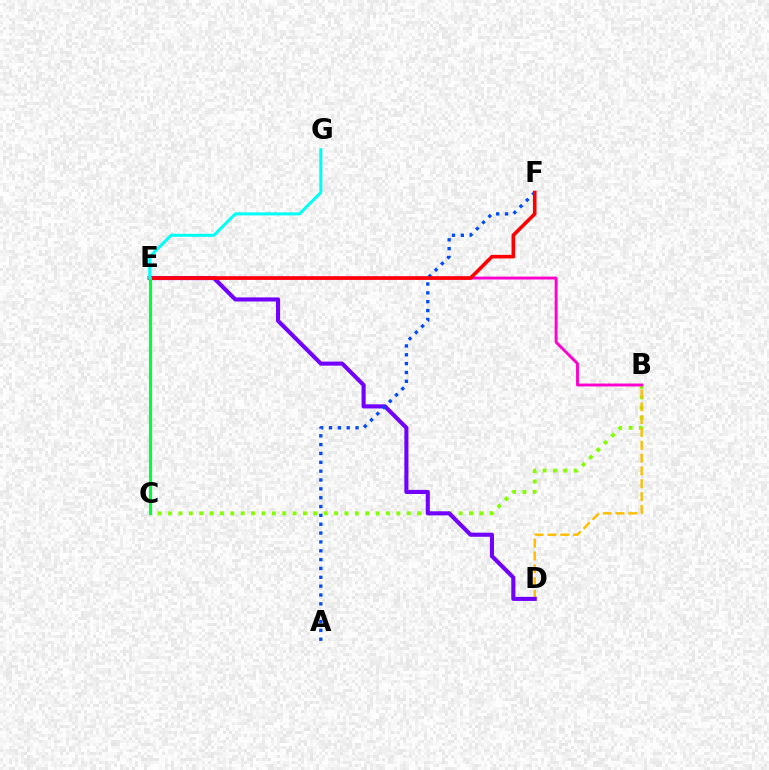{('B', 'C'): [{'color': '#84ff00', 'line_style': 'dotted', 'thickness': 2.82}], ('B', 'D'): [{'color': '#ffbd00', 'line_style': 'dashed', 'thickness': 1.74}], ('D', 'E'): [{'color': '#7200ff', 'line_style': 'solid', 'thickness': 2.95}], ('B', 'E'): [{'color': '#ff00cf', 'line_style': 'solid', 'thickness': 2.1}], ('A', 'F'): [{'color': '#004bff', 'line_style': 'dotted', 'thickness': 2.4}], ('E', 'F'): [{'color': '#ff0000', 'line_style': 'solid', 'thickness': 2.6}], ('C', 'E'): [{'color': '#00ff39', 'line_style': 'solid', 'thickness': 2.25}], ('E', 'G'): [{'color': '#00fff6', 'line_style': 'solid', 'thickness': 2.19}]}